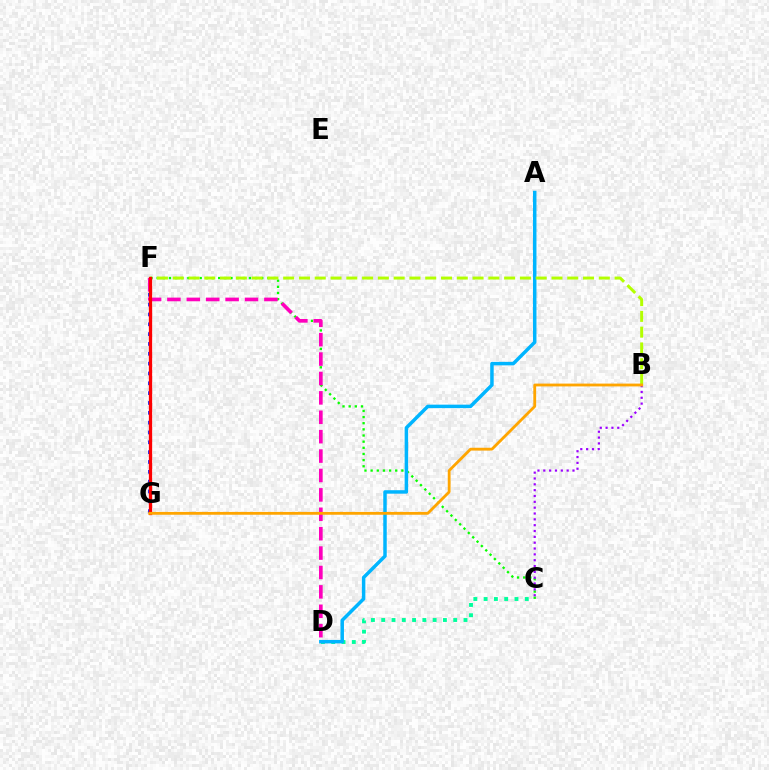{('C', 'F'): [{'color': '#08ff00', 'line_style': 'dotted', 'thickness': 1.67}], ('C', 'D'): [{'color': '#00ff9d', 'line_style': 'dotted', 'thickness': 2.79}], ('F', 'G'): [{'color': '#0010ff', 'line_style': 'dotted', 'thickness': 2.67}, {'color': '#ff0000', 'line_style': 'solid', 'thickness': 2.36}], ('D', 'F'): [{'color': '#ff00bd', 'line_style': 'dashed', 'thickness': 2.64}], ('A', 'D'): [{'color': '#00b5ff', 'line_style': 'solid', 'thickness': 2.51}], ('B', 'C'): [{'color': '#9b00ff', 'line_style': 'dotted', 'thickness': 1.59}], ('B', 'F'): [{'color': '#b3ff00', 'line_style': 'dashed', 'thickness': 2.14}], ('B', 'G'): [{'color': '#ffa500', 'line_style': 'solid', 'thickness': 2.03}]}